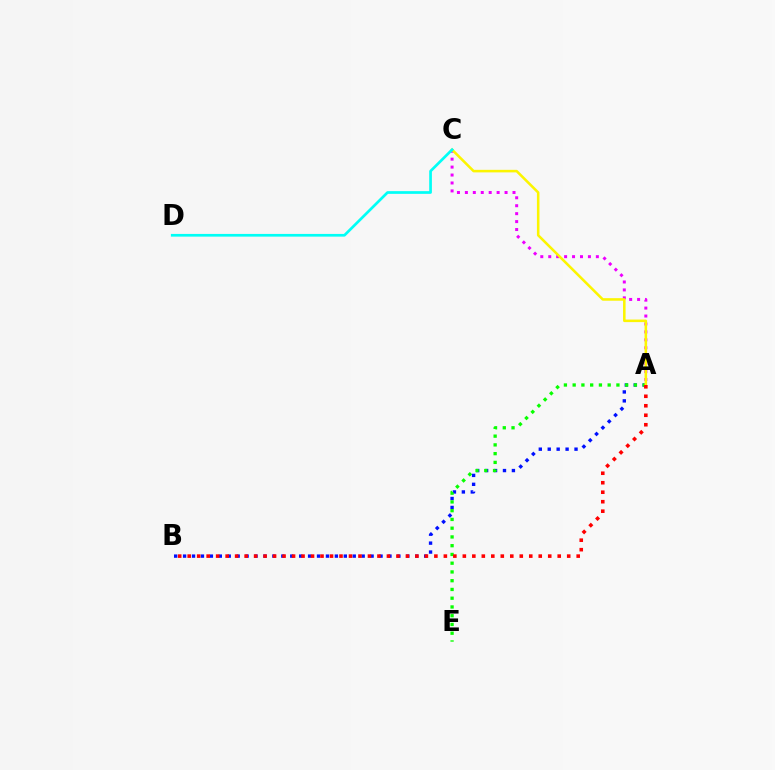{('A', 'B'): [{'color': '#0010ff', 'line_style': 'dotted', 'thickness': 2.43}, {'color': '#ff0000', 'line_style': 'dotted', 'thickness': 2.58}], ('A', 'C'): [{'color': '#ee00ff', 'line_style': 'dotted', 'thickness': 2.16}, {'color': '#fcf500', 'line_style': 'solid', 'thickness': 1.84}], ('A', 'E'): [{'color': '#08ff00', 'line_style': 'dotted', 'thickness': 2.38}], ('C', 'D'): [{'color': '#00fff6', 'line_style': 'solid', 'thickness': 1.95}]}